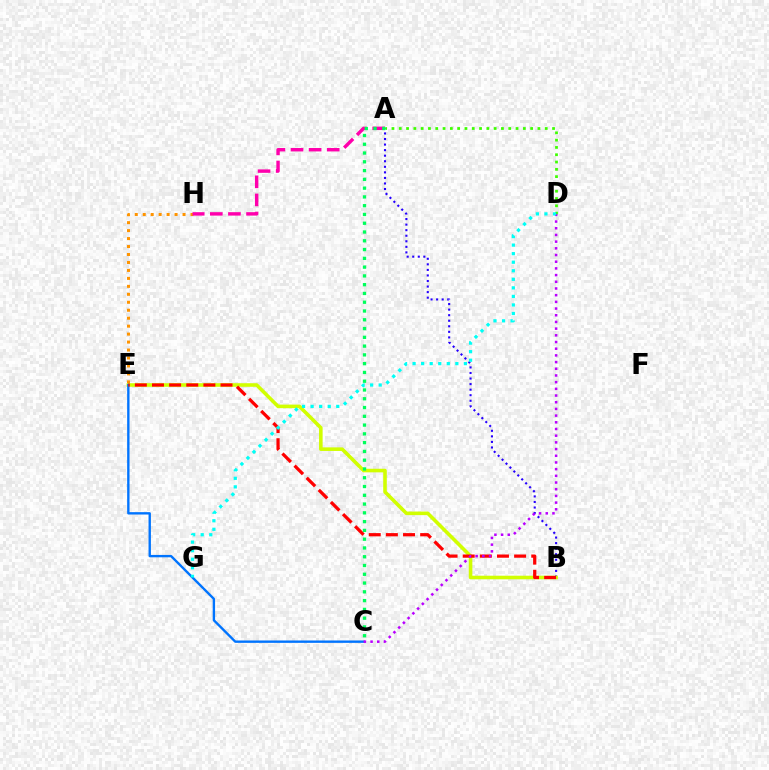{('E', 'H'): [{'color': '#ff9400', 'line_style': 'dotted', 'thickness': 2.16}], ('A', 'B'): [{'color': '#2500ff', 'line_style': 'dotted', 'thickness': 1.51}], ('B', 'E'): [{'color': '#d1ff00', 'line_style': 'solid', 'thickness': 2.58}, {'color': '#ff0000', 'line_style': 'dashed', 'thickness': 2.33}], ('C', 'E'): [{'color': '#0074ff', 'line_style': 'solid', 'thickness': 1.71}], ('A', 'H'): [{'color': '#ff00ac', 'line_style': 'dashed', 'thickness': 2.46}], ('A', 'D'): [{'color': '#3dff00', 'line_style': 'dotted', 'thickness': 1.98}], ('C', 'D'): [{'color': '#b900ff', 'line_style': 'dotted', 'thickness': 1.82}], ('D', 'G'): [{'color': '#00fff6', 'line_style': 'dotted', 'thickness': 2.32}], ('A', 'C'): [{'color': '#00ff5c', 'line_style': 'dotted', 'thickness': 2.38}]}